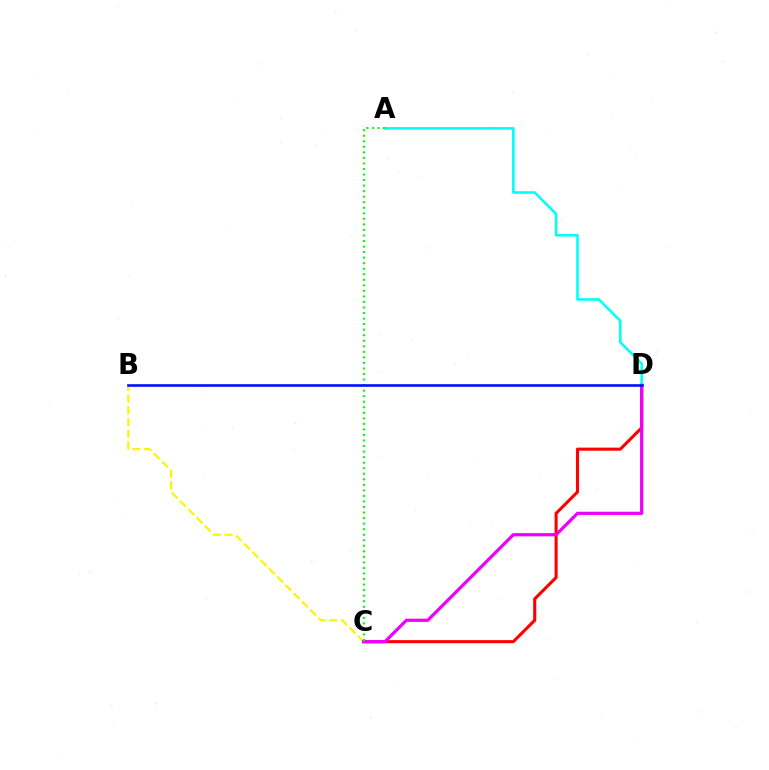{('B', 'C'): [{'color': '#fcf500', 'line_style': 'dashed', 'thickness': 1.59}], ('C', 'D'): [{'color': '#ff0000', 'line_style': 'solid', 'thickness': 2.22}, {'color': '#ee00ff', 'line_style': 'solid', 'thickness': 2.31}], ('A', 'D'): [{'color': '#00fff6', 'line_style': 'solid', 'thickness': 1.86}], ('A', 'C'): [{'color': '#08ff00', 'line_style': 'dotted', 'thickness': 1.51}], ('B', 'D'): [{'color': '#0010ff', 'line_style': 'solid', 'thickness': 1.88}]}